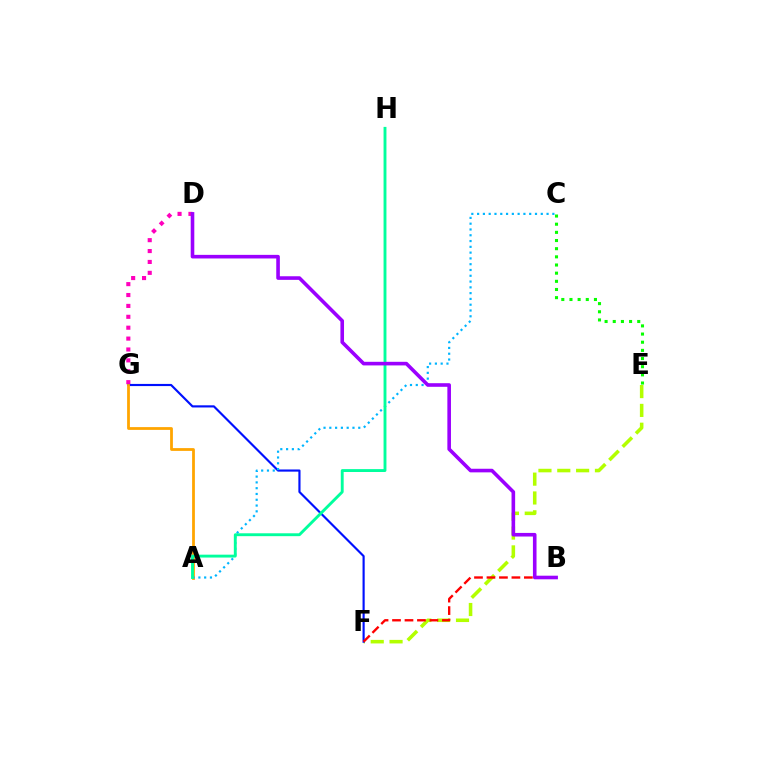{('D', 'G'): [{'color': '#ff00bd', 'line_style': 'dotted', 'thickness': 2.96}], ('E', 'F'): [{'color': '#b3ff00', 'line_style': 'dashed', 'thickness': 2.56}], ('F', 'G'): [{'color': '#0010ff', 'line_style': 'solid', 'thickness': 1.55}], ('A', 'G'): [{'color': '#ffa500', 'line_style': 'solid', 'thickness': 2.0}], ('A', 'C'): [{'color': '#00b5ff', 'line_style': 'dotted', 'thickness': 1.57}], ('B', 'F'): [{'color': '#ff0000', 'line_style': 'dashed', 'thickness': 1.69}], ('A', 'H'): [{'color': '#00ff9d', 'line_style': 'solid', 'thickness': 2.08}], ('B', 'D'): [{'color': '#9b00ff', 'line_style': 'solid', 'thickness': 2.6}], ('C', 'E'): [{'color': '#08ff00', 'line_style': 'dotted', 'thickness': 2.22}]}